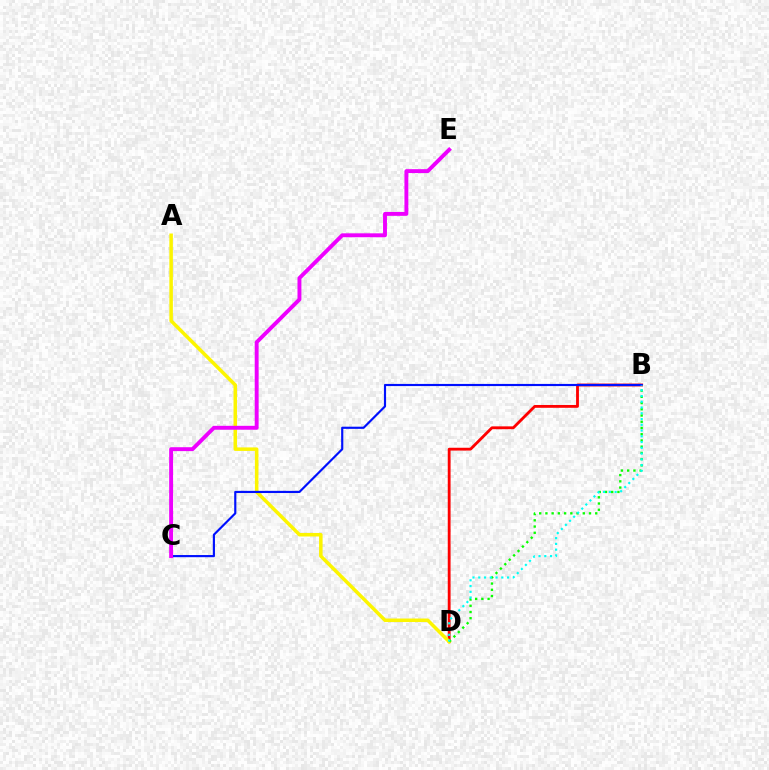{('B', 'D'): [{'color': '#ff0000', 'line_style': 'solid', 'thickness': 2.03}, {'color': '#08ff00', 'line_style': 'dotted', 'thickness': 1.69}, {'color': '#00fff6', 'line_style': 'dotted', 'thickness': 1.57}], ('A', 'D'): [{'color': '#fcf500', 'line_style': 'solid', 'thickness': 2.54}], ('B', 'C'): [{'color': '#0010ff', 'line_style': 'solid', 'thickness': 1.55}], ('C', 'E'): [{'color': '#ee00ff', 'line_style': 'solid', 'thickness': 2.81}]}